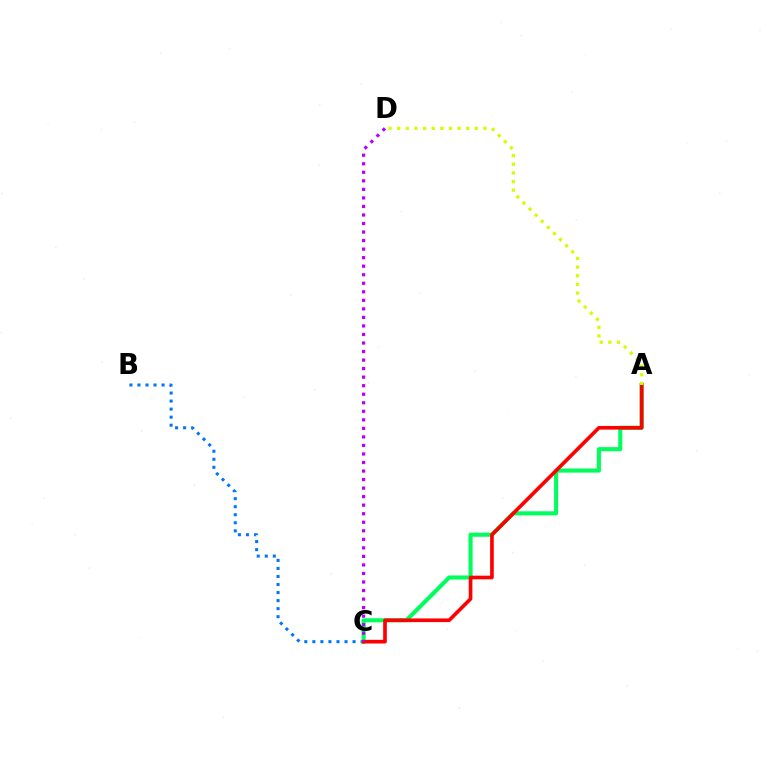{('B', 'C'): [{'color': '#0074ff', 'line_style': 'dotted', 'thickness': 2.18}], ('A', 'C'): [{'color': '#00ff5c', 'line_style': 'solid', 'thickness': 2.95}, {'color': '#ff0000', 'line_style': 'solid', 'thickness': 2.63}], ('C', 'D'): [{'color': '#b900ff', 'line_style': 'dotted', 'thickness': 2.32}], ('A', 'D'): [{'color': '#d1ff00', 'line_style': 'dotted', 'thickness': 2.34}]}